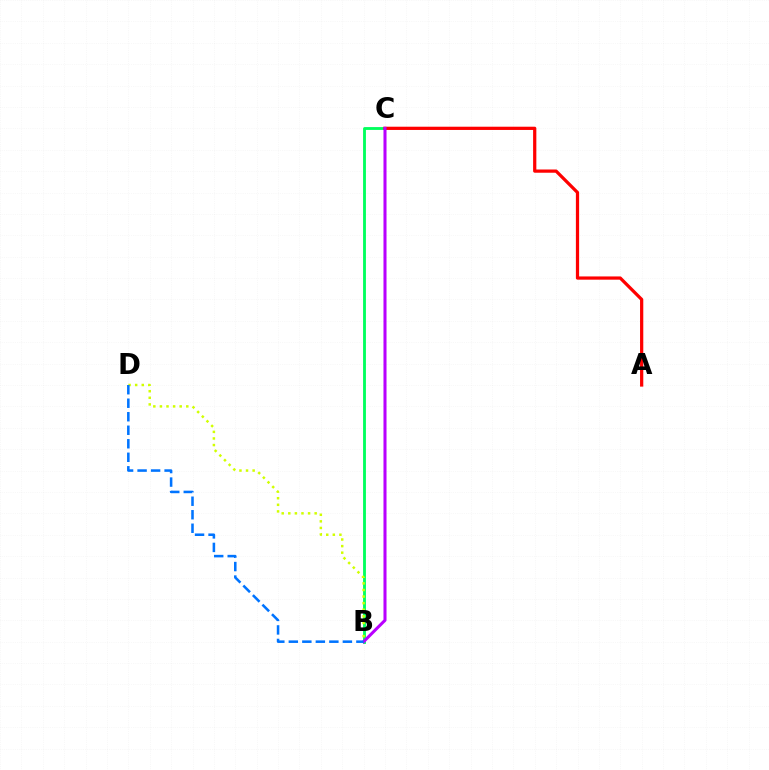{('B', 'C'): [{'color': '#00ff5c', 'line_style': 'solid', 'thickness': 2.04}, {'color': '#b900ff', 'line_style': 'solid', 'thickness': 2.19}], ('A', 'C'): [{'color': '#ff0000', 'line_style': 'solid', 'thickness': 2.33}], ('B', 'D'): [{'color': '#d1ff00', 'line_style': 'dotted', 'thickness': 1.79}, {'color': '#0074ff', 'line_style': 'dashed', 'thickness': 1.84}]}